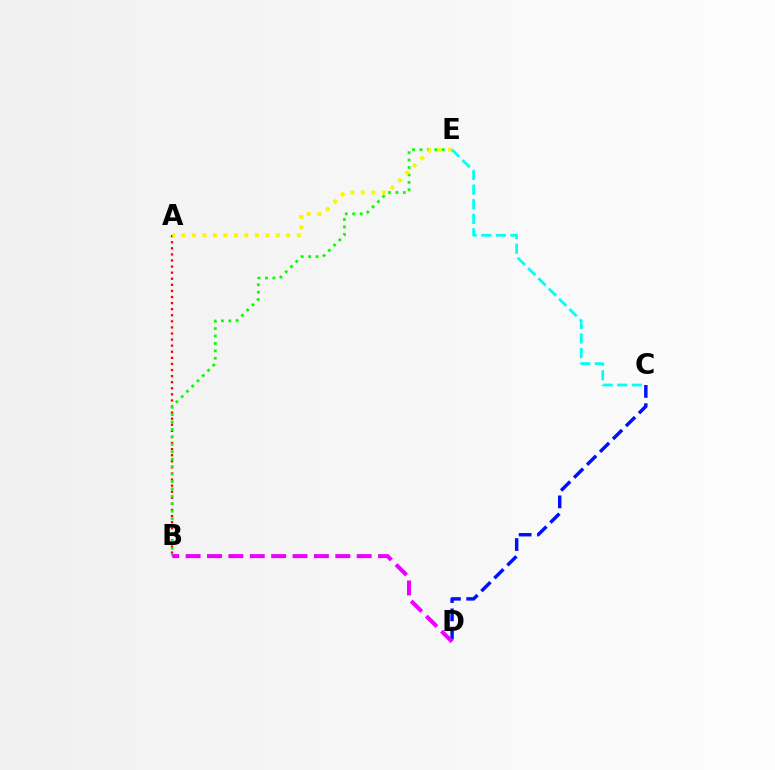{('A', 'B'): [{'color': '#ff0000', 'line_style': 'dotted', 'thickness': 1.65}], ('B', 'E'): [{'color': '#08ff00', 'line_style': 'dotted', 'thickness': 2.02}], ('A', 'E'): [{'color': '#fcf500', 'line_style': 'dotted', 'thickness': 2.85}], ('C', 'D'): [{'color': '#0010ff', 'line_style': 'dashed', 'thickness': 2.48}], ('B', 'D'): [{'color': '#ee00ff', 'line_style': 'dashed', 'thickness': 2.9}], ('C', 'E'): [{'color': '#00fff6', 'line_style': 'dashed', 'thickness': 1.98}]}